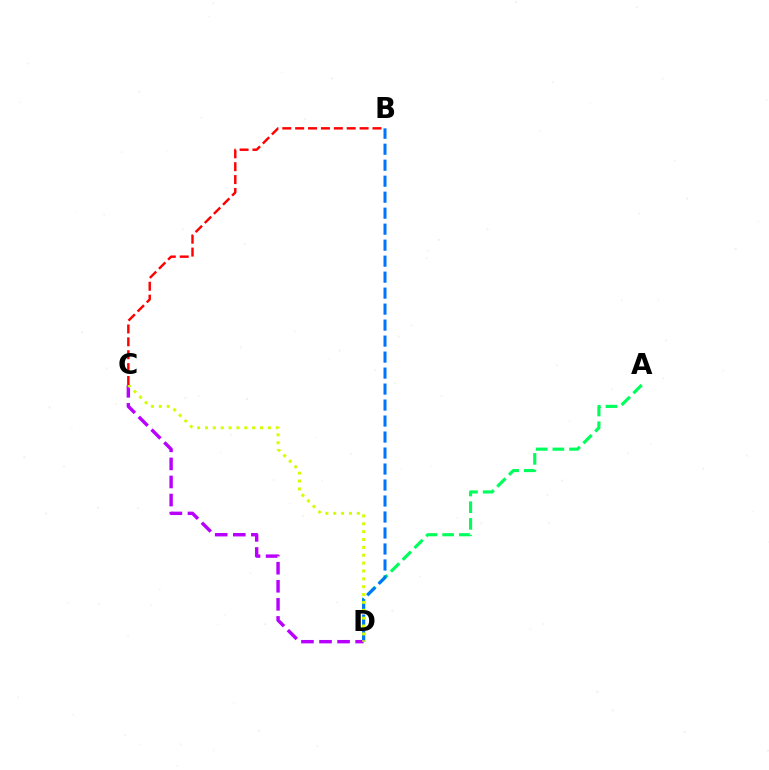{('A', 'D'): [{'color': '#00ff5c', 'line_style': 'dashed', 'thickness': 2.26}], ('B', 'D'): [{'color': '#0074ff', 'line_style': 'dashed', 'thickness': 2.17}], ('C', 'D'): [{'color': '#b900ff', 'line_style': 'dashed', 'thickness': 2.45}, {'color': '#d1ff00', 'line_style': 'dotted', 'thickness': 2.14}], ('B', 'C'): [{'color': '#ff0000', 'line_style': 'dashed', 'thickness': 1.75}]}